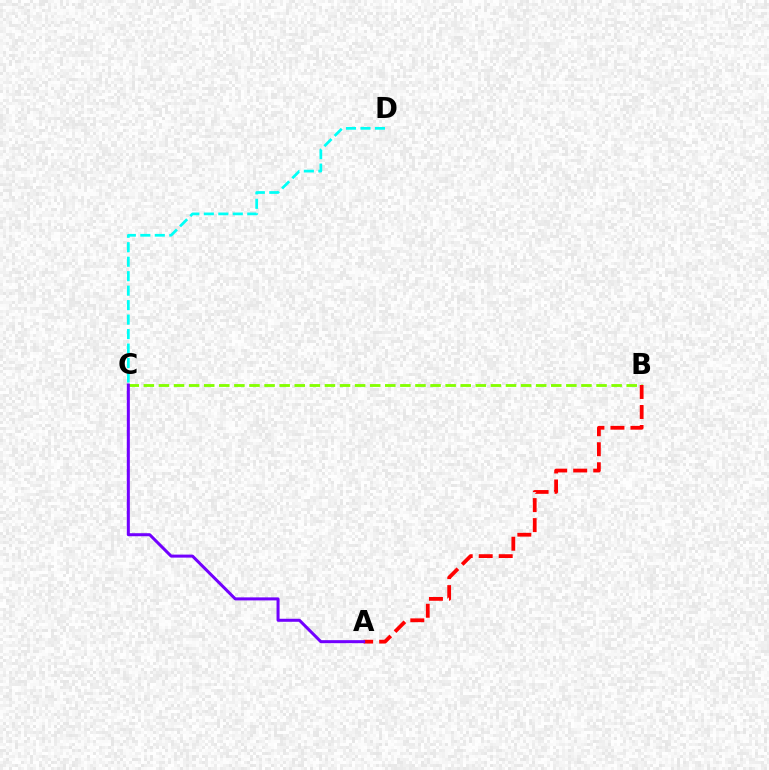{('B', 'C'): [{'color': '#84ff00', 'line_style': 'dashed', 'thickness': 2.05}], ('A', 'B'): [{'color': '#ff0000', 'line_style': 'dashed', 'thickness': 2.72}], ('A', 'C'): [{'color': '#7200ff', 'line_style': 'solid', 'thickness': 2.18}], ('C', 'D'): [{'color': '#00fff6', 'line_style': 'dashed', 'thickness': 1.97}]}